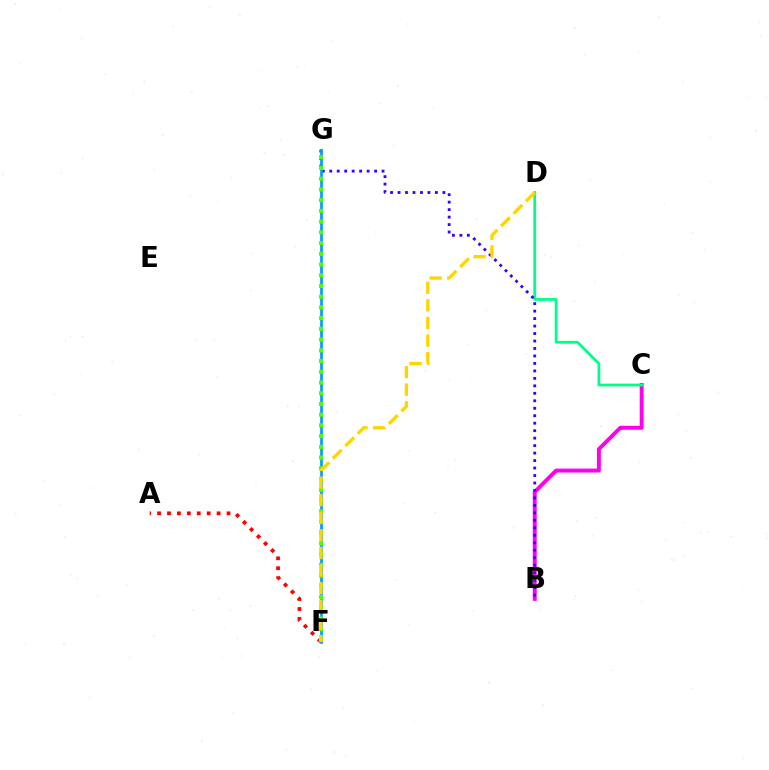{('B', 'C'): [{'color': '#ff00ed', 'line_style': 'solid', 'thickness': 2.83}], ('C', 'D'): [{'color': '#00ff86', 'line_style': 'solid', 'thickness': 1.98}], ('B', 'G'): [{'color': '#3700ff', 'line_style': 'dotted', 'thickness': 2.03}], ('F', 'G'): [{'color': '#009eff', 'line_style': 'solid', 'thickness': 1.94}, {'color': '#4fff00', 'line_style': 'dotted', 'thickness': 2.91}], ('A', 'F'): [{'color': '#ff0000', 'line_style': 'dotted', 'thickness': 2.7}], ('D', 'F'): [{'color': '#ffd500', 'line_style': 'dashed', 'thickness': 2.39}]}